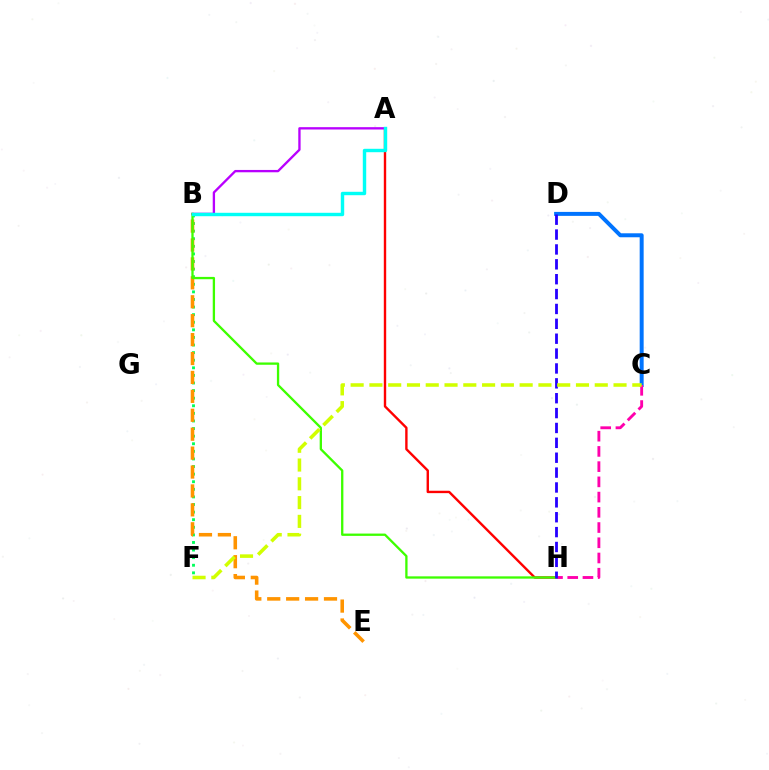{('B', 'F'): [{'color': '#00ff5c', 'line_style': 'dotted', 'thickness': 2.06}], ('B', 'E'): [{'color': '#ff9400', 'line_style': 'dashed', 'thickness': 2.57}], ('A', 'H'): [{'color': '#ff0000', 'line_style': 'solid', 'thickness': 1.72}], ('C', 'D'): [{'color': '#0074ff', 'line_style': 'solid', 'thickness': 2.86}], ('C', 'H'): [{'color': '#ff00ac', 'line_style': 'dashed', 'thickness': 2.07}], ('A', 'B'): [{'color': '#b900ff', 'line_style': 'solid', 'thickness': 1.68}, {'color': '#00fff6', 'line_style': 'solid', 'thickness': 2.46}], ('B', 'H'): [{'color': '#3dff00', 'line_style': 'solid', 'thickness': 1.66}], ('D', 'H'): [{'color': '#2500ff', 'line_style': 'dashed', 'thickness': 2.02}], ('C', 'F'): [{'color': '#d1ff00', 'line_style': 'dashed', 'thickness': 2.55}]}